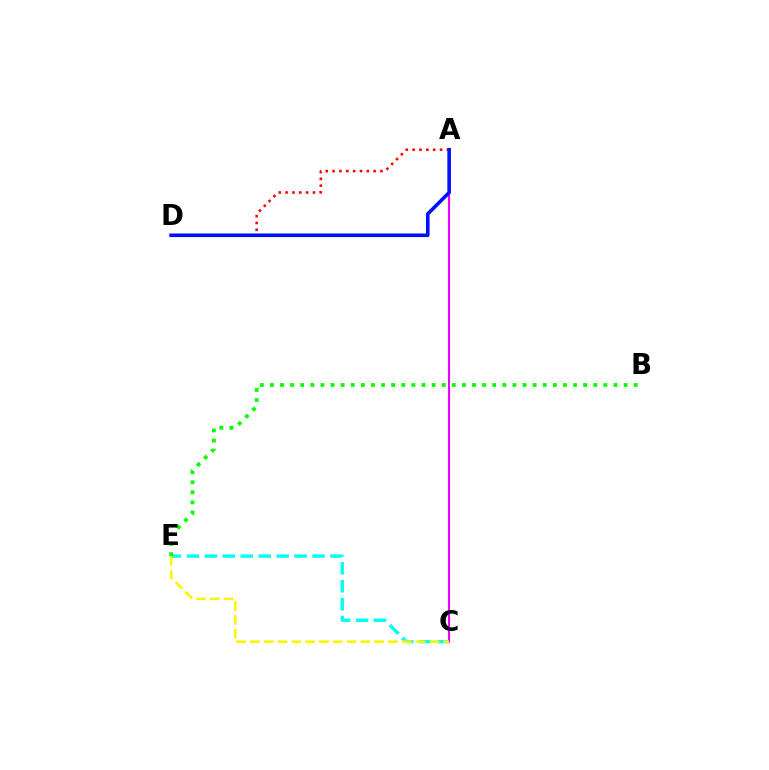{('A', 'D'): [{'color': '#ff0000', 'line_style': 'dotted', 'thickness': 1.86}, {'color': '#0010ff', 'line_style': 'solid', 'thickness': 2.58}], ('C', 'E'): [{'color': '#00fff6', 'line_style': 'dashed', 'thickness': 2.44}, {'color': '#fcf500', 'line_style': 'dashed', 'thickness': 1.88}], ('B', 'E'): [{'color': '#08ff00', 'line_style': 'dotted', 'thickness': 2.75}], ('A', 'C'): [{'color': '#ee00ff', 'line_style': 'solid', 'thickness': 1.53}]}